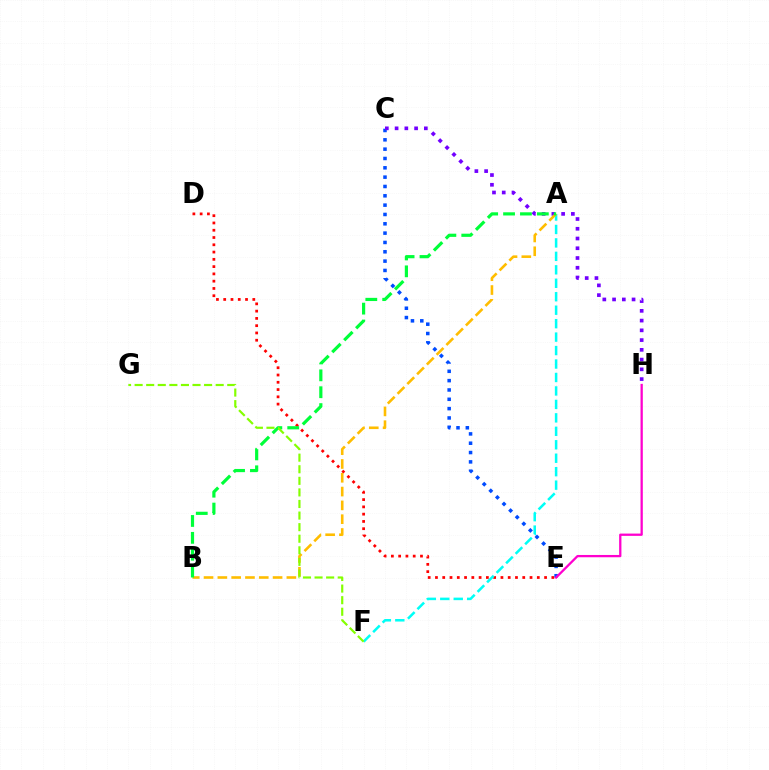{('D', 'E'): [{'color': '#ff0000', 'line_style': 'dotted', 'thickness': 1.98}], ('A', 'F'): [{'color': '#00fff6', 'line_style': 'dashed', 'thickness': 1.83}], ('C', 'E'): [{'color': '#004bff', 'line_style': 'dotted', 'thickness': 2.54}], ('C', 'H'): [{'color': '#7200ff', 'line_style': 'dotted', 'thickness': 2.65}], ('E', 'H'): [{'color': '#ff00cf', 'line_style': 'solid', 'thickness': 1.65}], ('A', 'B'): [{'color': '#ffbd00', 'line_style': 'dashed', 'thickness': 1.88}, {'color': '#00ff39', 'line_style': 'dashed', 'thickness': 2.29}], ('F', 'G'): [{'color': '#84ff00', 'line_style': 'dashed', 'thickness': 1.57}]}